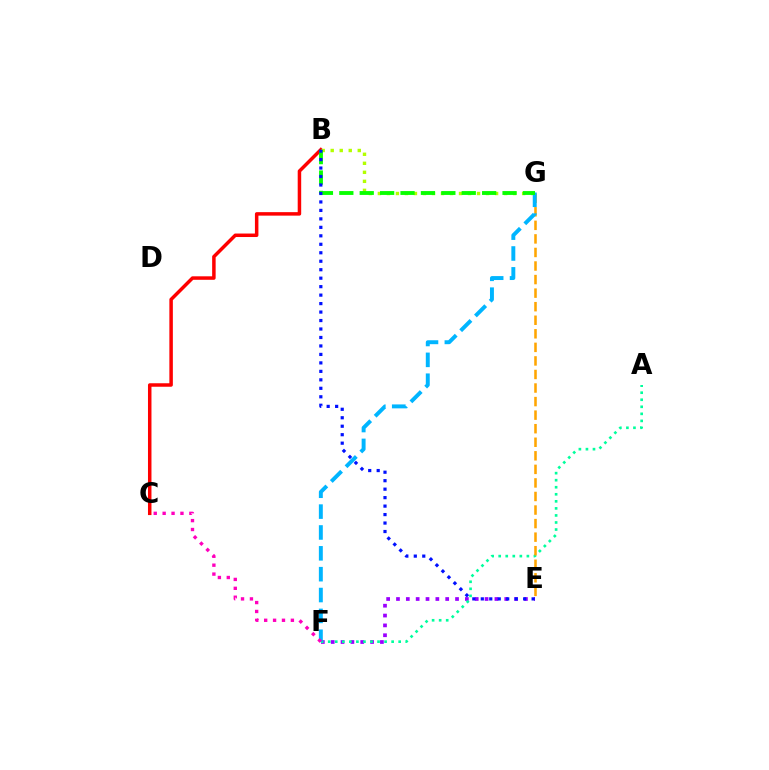{('E', 'F'): [{'color': '#9b00ff', 'line_style': 'dotted', 'thickness': 2.67}], ('B', 'C'): [{'color': '#ff0000', 'line_style': 'solid', 'thickness': 2.51}], ('A', 'F'): [{'color': '#00ff9d', 'line_style': 'dotted', 'thickness': 1.91}], ('E', 'G'): [{'color': '#ffa500', 'line_style': 'dashed', 'thickness': 1.84}], ('B', 'G'): [{'color': '#b3ff00', 'line_style': 'dotted', 'thickness': 2.45}, {'color': '#08ff00', 'line_style': 'dashed', 'thickness': 2.77}], ('F', 'G'): [{'color': '#00b5ff', 'line_style': 'dashed', 'thickness': 2.83}], ('B', 'E'): [{'color': '#0010ff', 'line_style': 'dotted', 'thickness': 2.3}], ('C', 'F'): [{'color': '#ff00bd', 'line_style': 'dotted', 'thickness': 2.42}]}